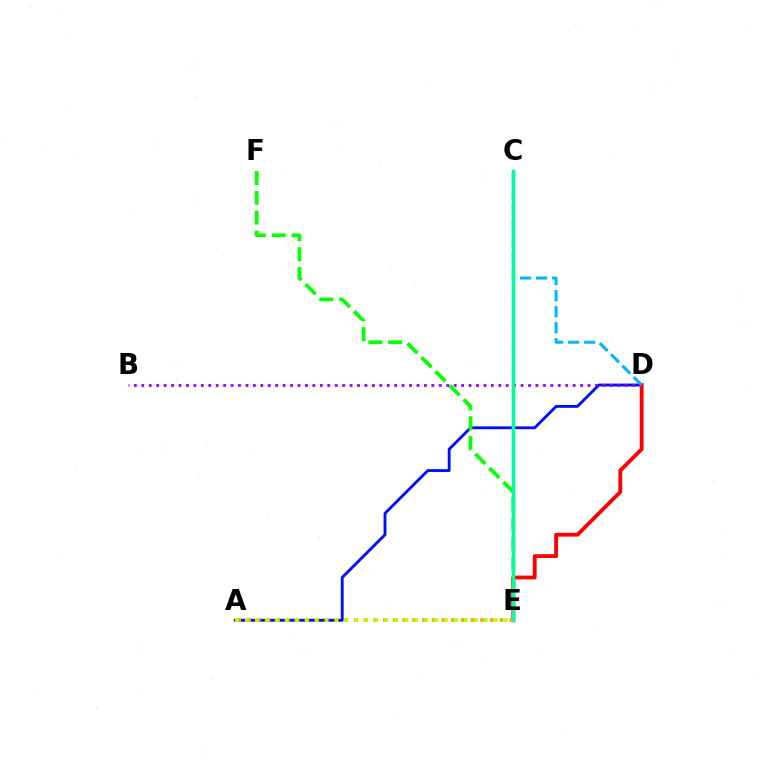{('A', 'D'): [{'color': '#0010ff', 'line_style': 'solid', 'thickness': 2.06}], ('C', 'E'): [{'color': '#ff00bd', 'line_style': 'dashed', 'thickness': 1.58}, {'color': '#00ff9d', 'line_style': 'solid', 'thickness': 2.51}], ('E', 'F'): [{'color': '#08ff00', 'line_style': 'dashed', 'thickness': 2.69}], ('B', 'D'): [{'color': '#9b00ff', 'line_style': 'dotted', 'thickness': 2.02}], ('D', 'E'): [{'color': '#ff0000', 'line_style': 'solid', 'thickness': 2.75}], ('C', 'D'): [{'color': '#00b5ff', 'line_style': 'dashed', 'thickness': 2.18}], ('A', 'E'): [{'color': '#ffa500', 'line_style': 'dotted', 'thickness': 2.64}, {'color': '#b3ff00', 'line_style': 'dotted', 'thickness': 2.7}]}